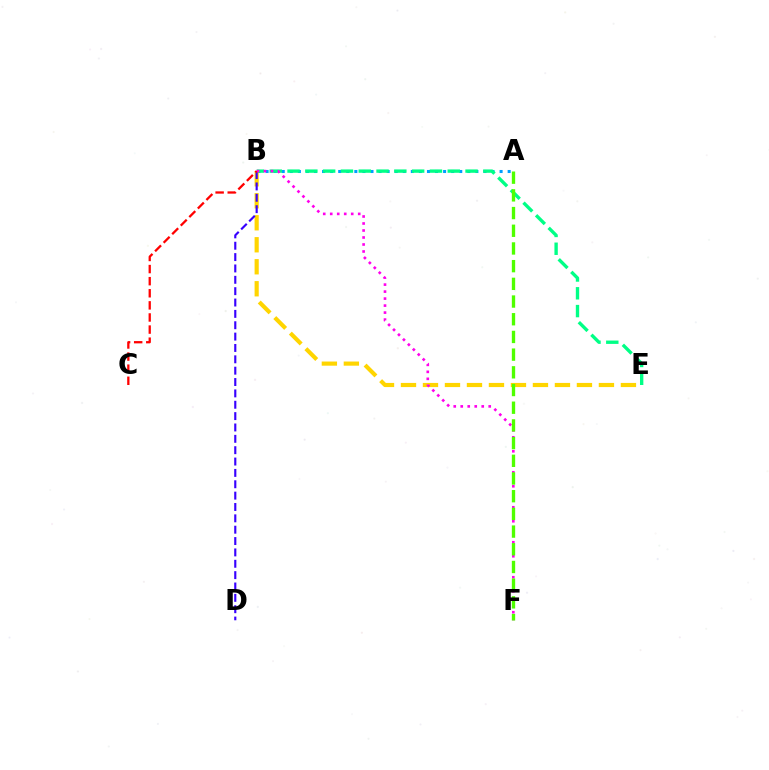{('A', 'B'): [{'color': '#009eff', 'line_style': 'dotted', 'thickness': 2.19}], ('B', 'E'): [{'color': '#ffd500', 'line_style': 'dashed', 'thickness': 2.99}, {'color': '#00ff86', 'line_style': 'dashed', 'thickness': 2.42}], ('B', 'D'): [{'color': '#3700ff', 'line_style': 'dashed', 'thickness': 1.54}], ('B', 'F'): [{'color': '#ff00ed', 'line_style': 'dotted', 'thickness': 1.9}], ('B', 'C'): [{'color': '#ff0000', 'line_style': 'dashed', 'thickness': 1.64}], ('A', 'F'): [{'color': '#4fff00', 'line_style': 'dashed', 'thickness': 2.4}]}